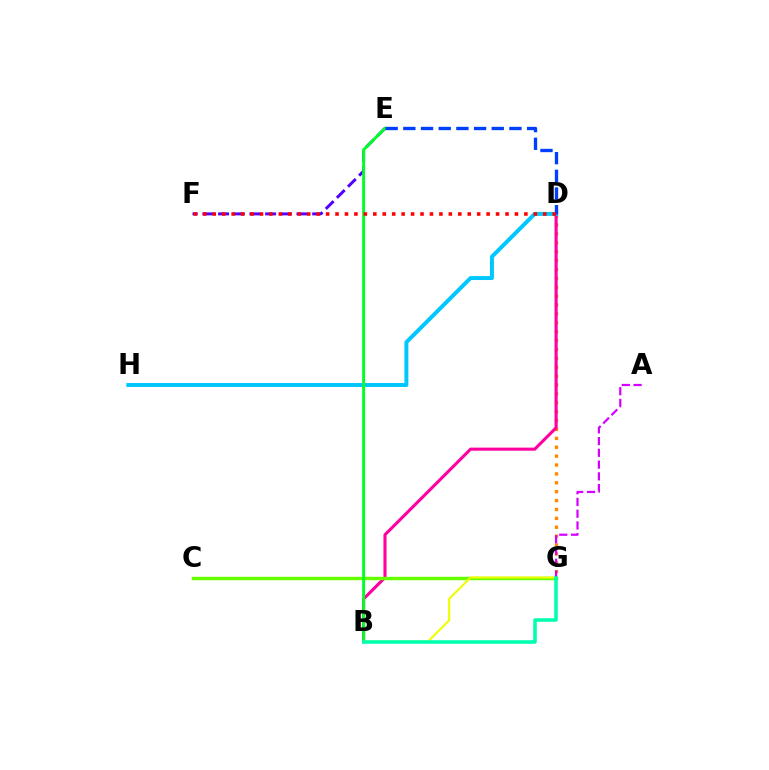{('D', 'G'): [{'color': '#ff8800', 'line_style': 'dotted', 'thickness': 2.41}], ('B', 'D'): [{'color': '#ff00a0', 'line_style': 'solid', 'thickness': 2.23}], ('E', 'F'): [{'color': '#4f00ff', 'line_style': 'dashed', 'thickness': 2.13}], ('C', 'G'): [{'color': '#66ff00', 'line_style': 'solid', 'thickness': 2.47}], ('D', 'H'): [{'color': '#00c7ff', 'line_style': 'solid', 'thickness': 2.85}], ('B', 'E'): [{'color': '#00ff27', 'line_style': 'solid', 'thickness': 2.1}], ('B', 'G'): [{'color': '#eeff00', 'line_style': 'solid', 'thickness': 1.53}, {'color': '#00ffaf', 'line_style': 'solid', 'thickness': 2.57}], ('D', 'E'): [{'color': '#003fff', 'line_style': 'dashed', 'thickness': 2.4}], ('A', 'G'): [{'color': '#d600ff', 'line_style': 'dashed', 'thickness': 1.6}], ('D', 'F'): [{'color': '#ff0000', 'line_style': 'dotted', 'thickness': 2.57}]}